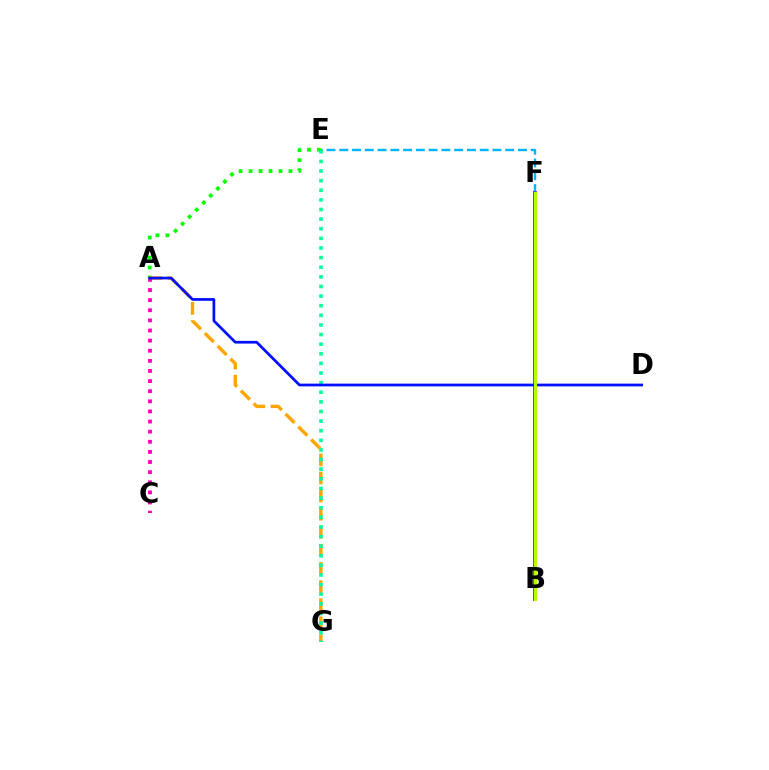{('A', 'E'): [{'color': '#08ff00', 'line_style': 'dotted', 'thickness': 2.71}], ('A', 'G'): [{'color': '#ffa500', 'line_style': 'dashed', 'thickness': 2.46}], ('B', 'F'): [{'color': '#ff0000', 'line_style': 'dotted', 'thickness': 1.87}, {'color': '#9b00ff', 'line_style': 'solid', 'thickness': 2.76}, {'color': '#b3ff00', 'line_style': 'solid', 'thickness': 2.3}], ('E', 'F'): [{'color': '#00b5ff', 'line_style': 'dashed', 'thickness': 1.73}], ('E', 'G'): [{'color': '#00ff9d', 'line_style': 'dotted', 'thickness': 2.61}], ('A', 'C'): [{'color': '#ff00bd', 'line_style': 'dotted', 'thickness': 2.75}], ('A', 'D'): [{'color': '#0010ff', 'line_style': 'solid', 'thickness': 1.96}]}